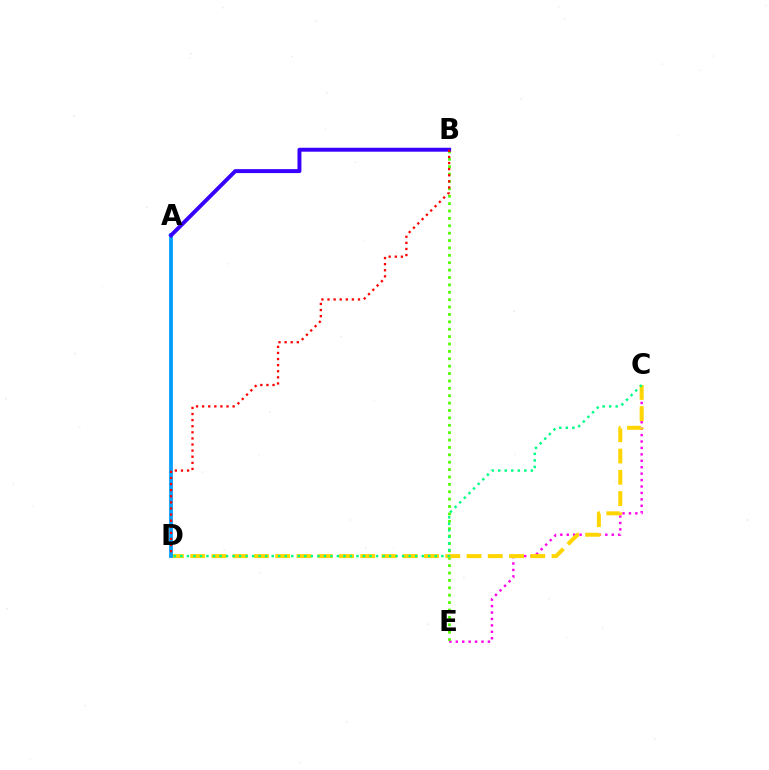{('C', 'E'): [{'color': '#ff00ed', 'line_style': 'dotted', 'thickness': 1.75}], ('B', 'E'): [{'color': '#4fff00', 'line_style': 'dotted', 'thickness': 2.01}], ('C', 'D'): [{'color': '#ffd500', 'line_style': 'dashed', 'thickness': 2.89}, {'color': '#00ff86', 'line_style': 'dotted', 'thickness': 1.77}], ('A', 'D'): [{'color': '#009eff', 'line_style': 'solid', 'thickness': 2.71}], ('A', 'B'): [{'color': '#3700ff', 'line_style': 'solid', 'thickness': 2.84}], ('B', 'D'): [{'color': '#ff0000', 'line_style': 'dotted', 'thickness': 1.66}]}